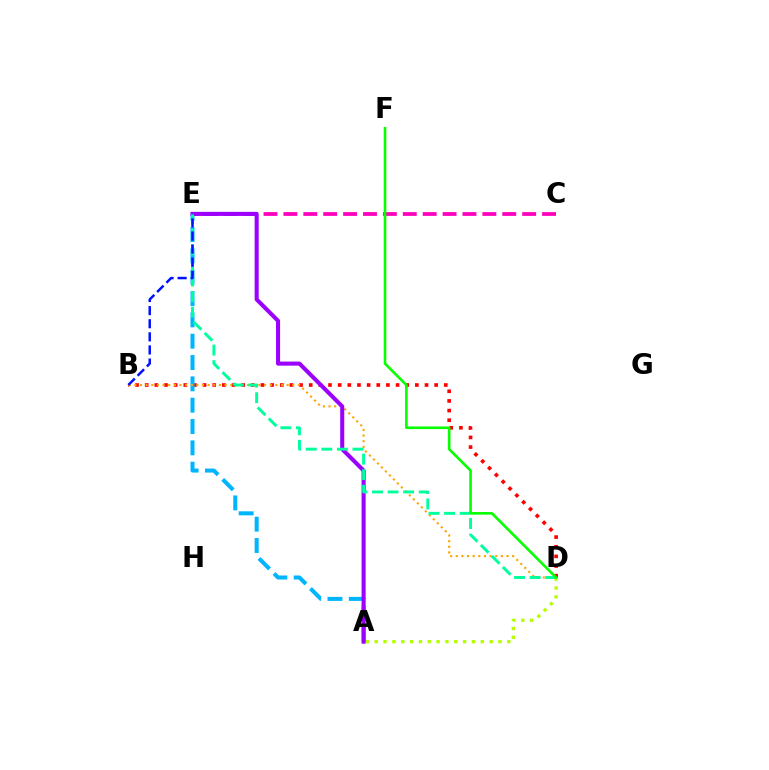{('B', 'D'): [{'color': '#ff0000', 'line_style': 'dotted', 'thickness': 2.62}, {'color': '#ffa500', 'line_style': 'dotted', 'thickness': 1.53}], ('C', 'E'): [{'color': '#ff00bd', 'line_style': 'dashed', 'thickness': 2.7}], ('A', 'D'): [{'color': '#b3ff00', 'line_style': 'dotted', 'thickness': 2.4}], ('A', 'E'): [{'color': '#00b5ff', 'line_style': 'dashed', 'thickness': 2.9}, {'color': '#9b00ff', 'line_style': 'solid', 'thickness': 2.93}], ('D', 'E'): [{'color': '#00ff9d', 'line_style': 'dashed', 'thickness': 2.12}], ('D', 'F'): [{'color': '#08ff00', 'line_style': 'solid', 'thickness': 1.89}], ('B', 'E'): [{'color': '#0010ff', 'line_style': 'dashed', 'thickness': 1.78}]}